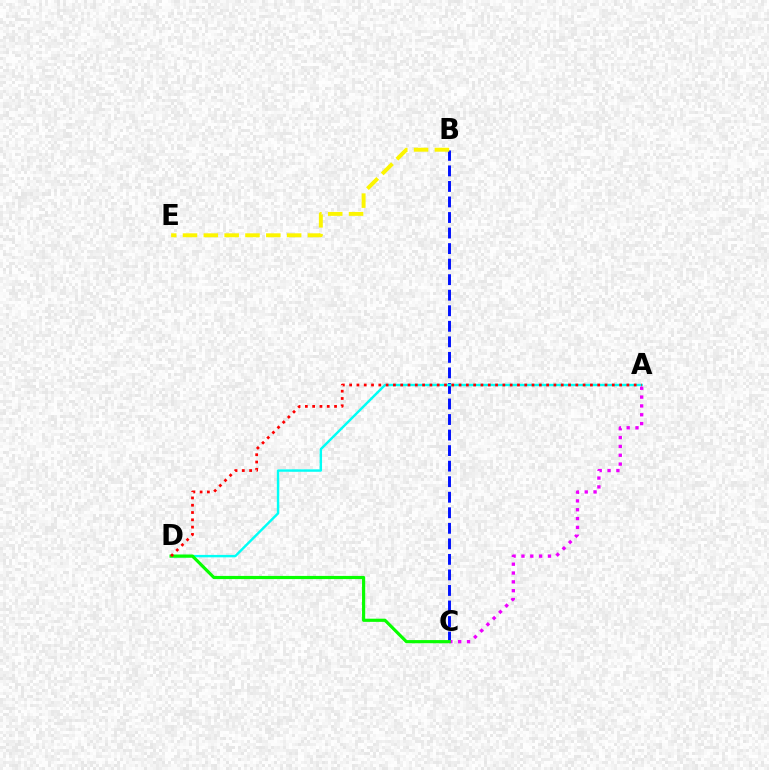{('B', 'C'): [{'color': '#0010ff', 'line_style': 'dashed', 'thickness': 2.11}], ('A', 'D'): [{'color': '#00fff6', 'line_style': 'solid', 'thickness': 1.74}, {'color': '#ff0000', 'line_style': 'dotted', 'thickness': 1.98}], ('B', 'E'): [{'color': '#fcf500', 'line_style': 'dashed', 'thickness': 2.83}], ('A', 'C'): [{'color': '#ee00ff', 'line_style': 'dotted', 'thickness': 2.4}], ('C', 'D'): [{'color': '#08ff00', 'line_style': 'solid', 'thickness': 2.28}]}